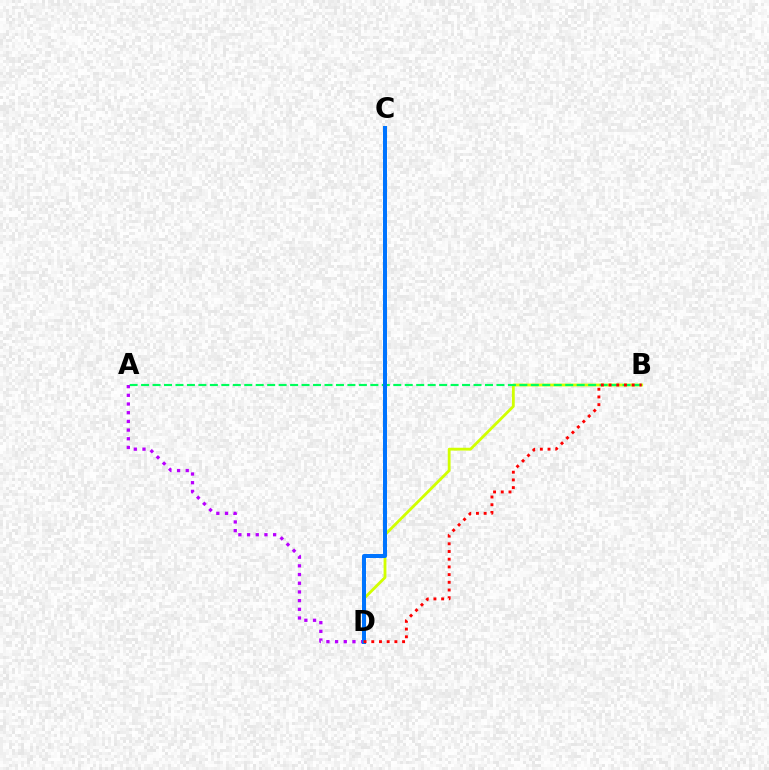{('B', 'D'): [{'color': '#d1ff00', 'line_style': 'solid', 'thickness': 2.03}, {'color': '#ff0000', 'line_style': 'dotted', 'thickness': 2.09}], ('A', 'B'): [{'color': '#00ff5c', 'line_style': 'dashed', 'thickness': 1.56}], ('A', 'D'): [{'color': '#b900ff', 'line_style': 'dotted', 'thickness': 2.36}], ('C', 'D'): [{'color': '#0074ff', 'line_style': 'solid', 'thickness': 2.88}]}